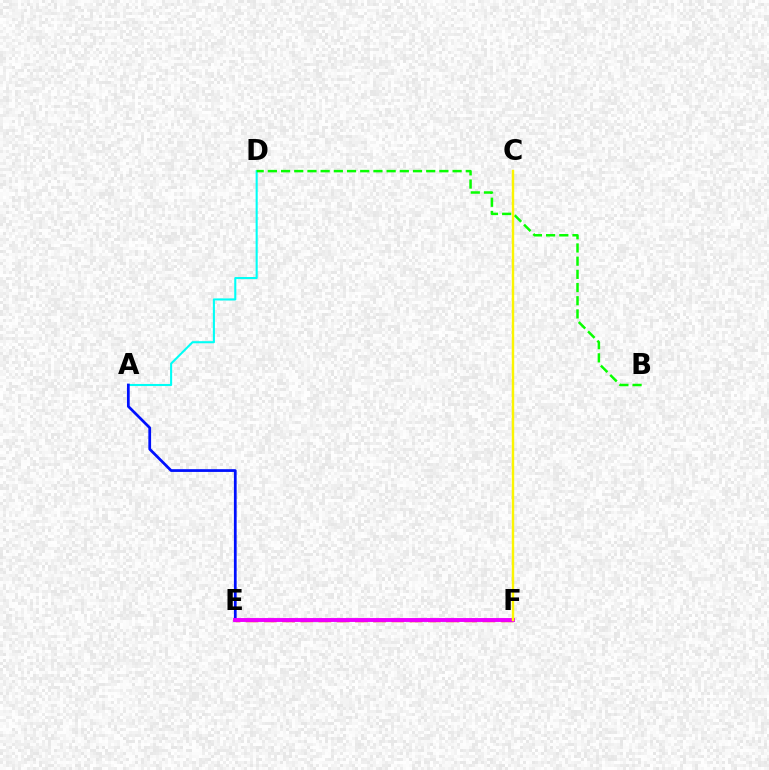{('E', 'F'): [{'color': '#ff0000', 'line_style': 'dashed', 'thickness': 2.47}, {'color': '#ee00ff', 'line_style': 'solid', 'thickness': 2.81}], ('A', 'D'): [{'color': '#00fff6', 'line_style': 'solid', 'thickness': 1.5}], ('B', 'D'): [{'color': '#08ff00', 'line_style': 'dashed', 'thickness': 1.79}], ('A', 'E'): [{'color': '#0010ff', 'line_style': 'solid', 'thickness': 1.98}], ('C', 'F'): [{'color': '#fcf500', 'line_style': 'solid', 'thickness': 1.74}]}